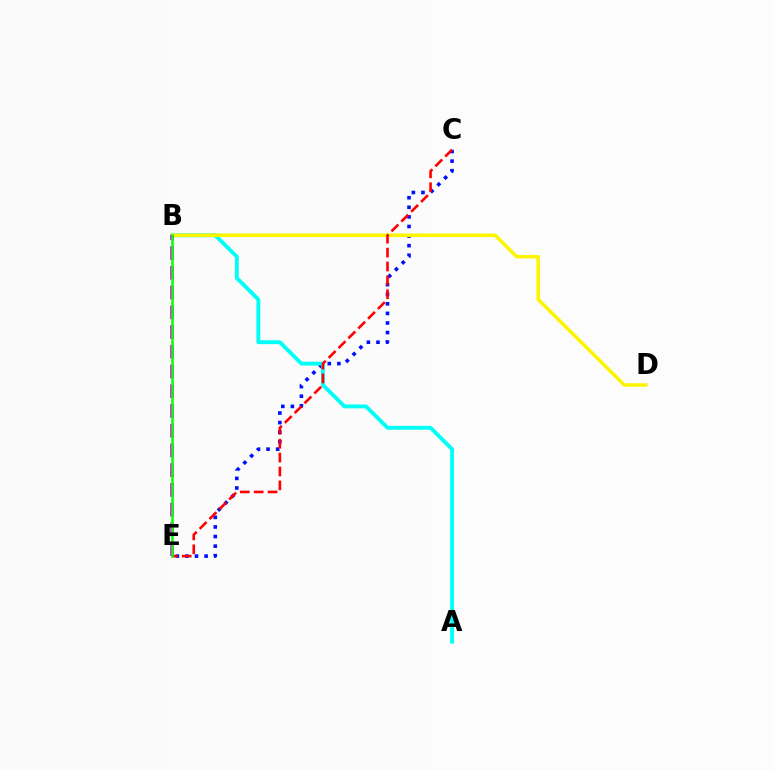{('C', 'E'): [{'color': '#0010ff', 'line_style': 'dotted', 'thickness': 2.6}, {'color': '#ff0000', 'line_style': 'dashed', 'thickness': 1.89}], ('A', 'B'): [{'color': '#00fff6', 'line_style': 'solid', 'thickness': 2.78}], ('B', 'D'): [{'color': '#fcf500', 'line_style': 'solid', 'thickness': 2.53}], ('B', 'E'): [{'color': '#ee00ff', 'line_style': 'dashed', 'thickness': 2.68}, {'color': '#08ff00', 'line_style': 'solid', 'thickness': 1.83}]}